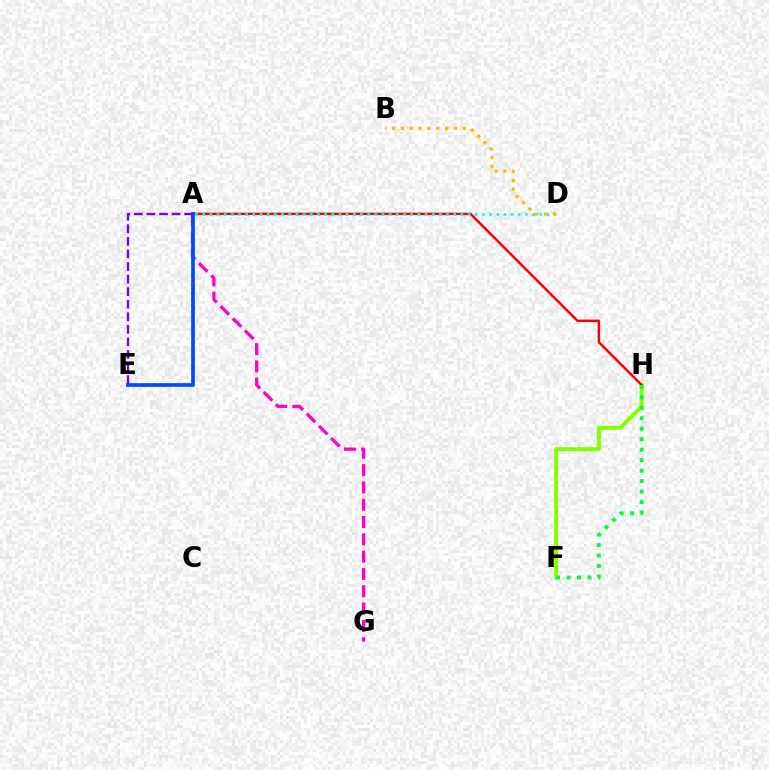{('F', 'H'): [{'color': '#84ff00', 'line_style': 'solid', 'thickness': 2.85}, {'color': '#00ff39', 'line_style': 'dotted', 'thickness': 2.84}], ('A', 'G'): [{'color': '#ff00cf', 'line_style': 'dashed', 'thickness': 2.35}], ('A', 'H'): [{'color': '#ff0000', 'line_style': 'solid', 'thickness': 1.78}], ('A', 'E'): [{'color': '#004bff', 'line_style': 'solid', 'thickness': 2.67}, {'color': '#7200ff', 'line_style': 'dashed', 'thickness': 1.71}], ('A', 'D'): [{'color': '#00fff6', 'line_style': 'dotted', 'thickness': 1.95}], ('B', 'D'): [{'color': '#ffbd00', 'line_style': 'dotted', 'thickness': 2.41}]}